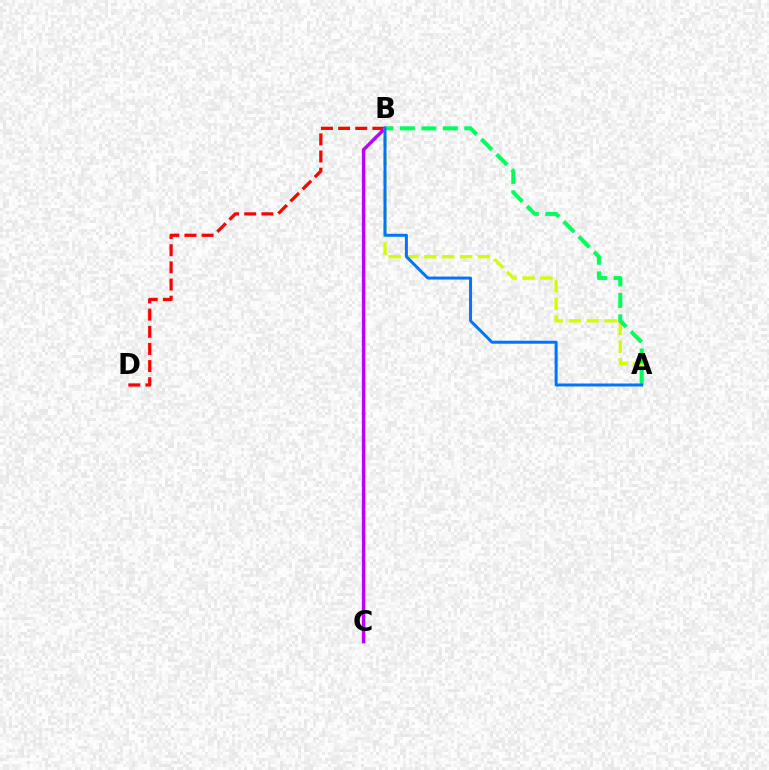{('B', 'D'): [{'color': '#ff0000', 'line_style': 'dashed', 'thickness': 2.33}], ('B', 'C'): [{'color': '#b900ff', 'line_style': 'solid', 'thickness': 2.49}], ('A', 'B'): [{'color': '#d1ff00', 'line_style': 'dashed', 'thickness': 2.42}, {'color': '#00ff5c', 'line_style': 'dashed', 'thickness': 2.92}, {'color': '#0074ff', 'line_style': 'solid', 'thickness': 2.15}]}